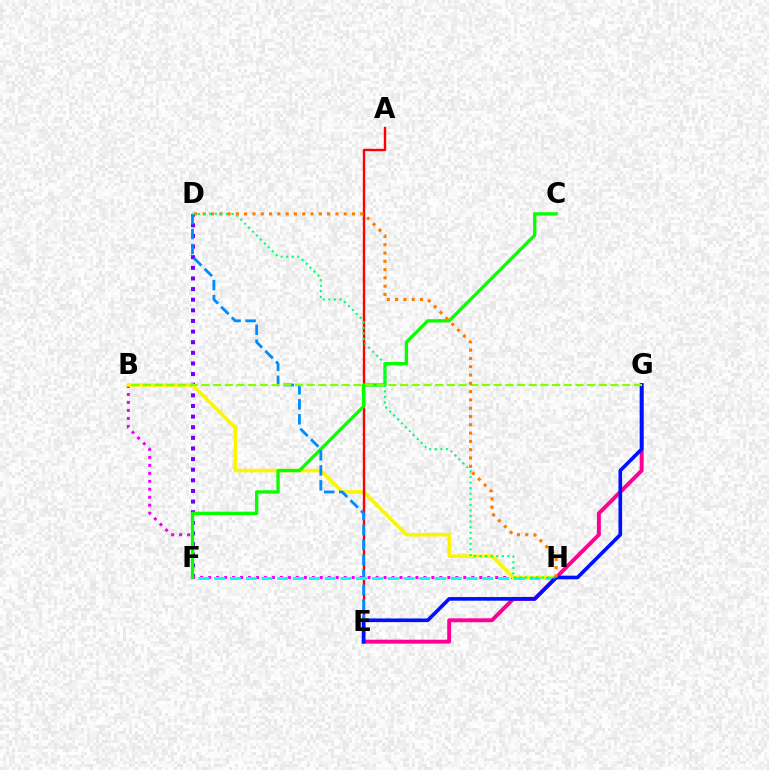{('D', 'F'): [{'color': '#7200ff', 'line_style': 'dotted', 'thickness': 2.89}], ('B', 'H'): [{'color': '#ee00ff', 'line_style': 'dotted', 'thickness': 2.17}, {'color': '#fcf500', 'line_style': 'solid', 'thickness': 2.56}], ('A', 'E'): [{'color': '#ff0000', 'line_style': 'solid', 'thickness': 1.71}], ('C', 'F'): [{'color': '#08ff00', 'line_style': 'solid', 'thickness': 2.39}], ('D', 'E'): [{'color': '#008cff', 'line_style': 'dashed', 'thickness': 2.03}], ('F', 'H'): [{'color': '#00fff6', 'line_style': 'dashed', 'thickness': 2.14}], ('E', 'G'): [{'color': '#ff0094', 'line_style': 'solid', 'thickness': 2.82}, {'color': '#0010ff', 'line_style': 'solid', 'thickness': 2.62}], ('B', 'G'): [{'color': '#84ff00', 'line_style': 'dashed', 'thickness': 1.59}], ('D', 'H'): [{'color': '#ff7c00', 'line_style': 'dotted', 'thickness': 2.25}, {'color': '#00ff74', 'line_style': 'dotted', 'thickness': 1.51}]}